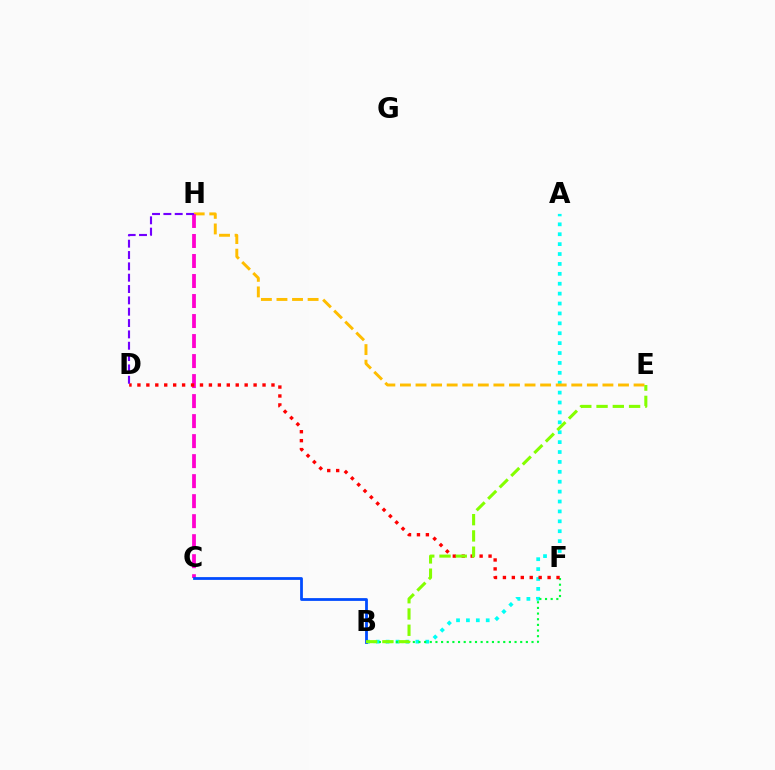{('A', 'B'): [{'color': '#00fff6', 'line_style': 'dotted', 'thickness': 2.69}], ('E', 'H'): [{'color': '#ffbd00', 'line_style': 'dashed', 'thickness': 2.12}], ('C', 'H'): [{'color': '#ff00cf', 'line_style': 'dashed', 'thickness': 2.72}], ('B', 'F'): [{'color': '#00ff39', 'line_style': 'dotted', 'thickness': 1.54}], ('D', 'F'): [{'color': '#ff0000', 'line_style': 'dotted', 'thickness': 2.43}], ('B', 'C'): [{'color': '#004bff', 'line_style': 'solid', 'thickness': 2.0}], ('B', 'E'): [{'color': '#84ff00', 'line_style': 'dashed', 'thickness': 2.21}], ('D', 'H'): [{'color': '#7200ff', 'line_style': 'dashed', 'thickness': 1.54}]}